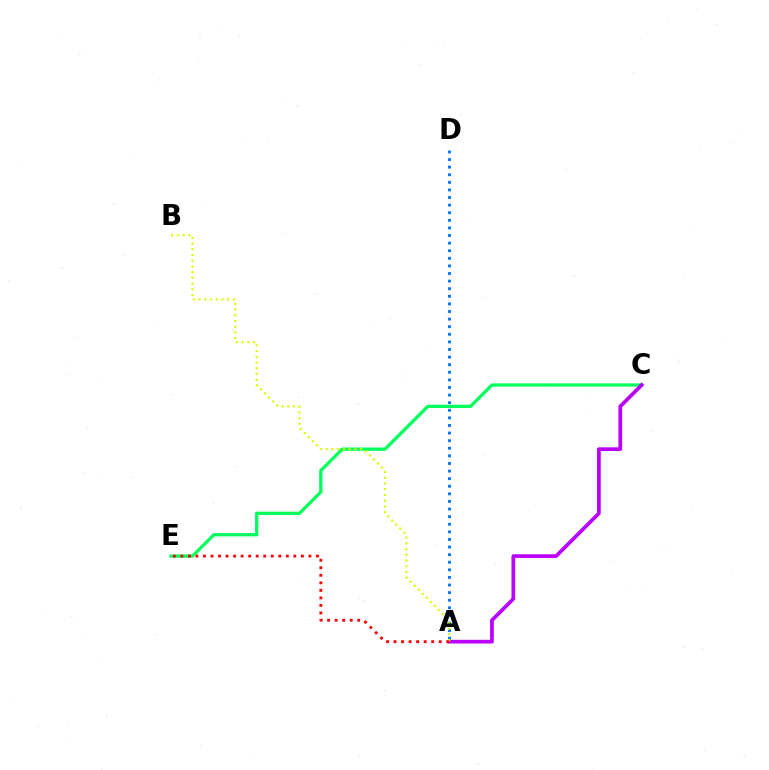{('C', 'E'): [{'color': '#00ff5c', 'line_style': 'solid', 'thickness': 2.36}], ('A', 'C'): [{'color': '#b900ff', 'line_style': 'solid', 'thickness': 2.66}], ('A', 'D'): [{'color': '#0074ff', 'line_style': 'dotted', 'thickness': 2.06}], ('A', 'B'): [{'color': '#d1ff00', 'line_style': 'dotted', 'thickness': 1.55}], ('A', 'E'): [{'color': '#ff0000', 'line_style': 'dotted', 'thickness': 2.05}]}